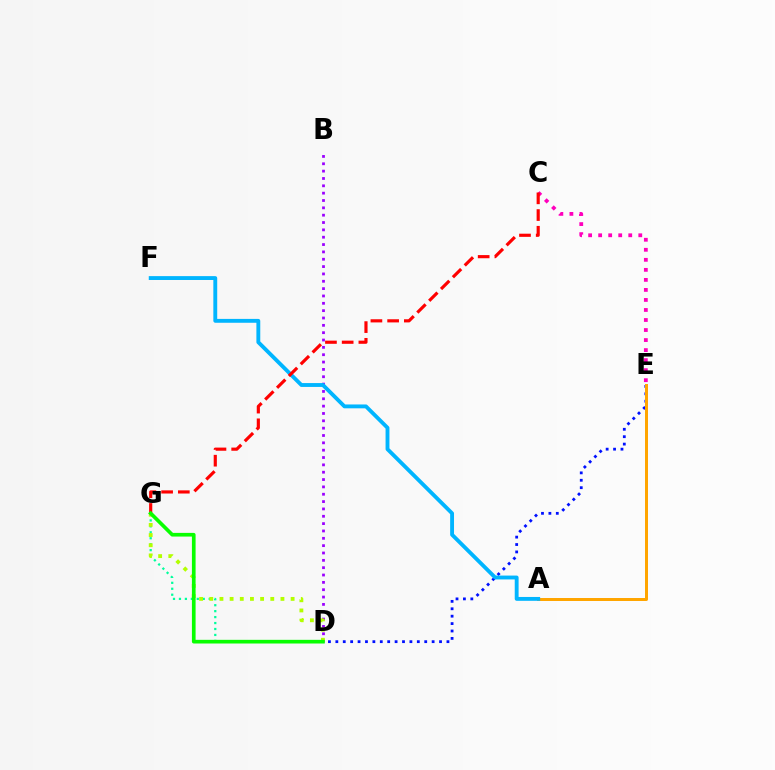{('D', 'E'): [{'color': '#0010ff', 'line_style': 'dotted', 'thickness': 2.01}], ('C', 'E'): [{'color': '#ff00bd', 'line_style': 'dotted', 'thickness': 2.73}], ('B', 'D'): [{'color': '#9b00ff', 'line_style': 'dotted', 'thickness': 2.0}], ('A', 'E'): [{'color': '#ffa500', 'line_style': 'solid', 'thickness': 2.16}], ('D', 'G'): [{'color': '#00ff9d', 'line_style': 'dotted', 'thickness': 1.62}, {'color': '#b3ff00', 'line_style': 'dotted', 'thickness': 2.76}, {'color': '#08ff00', 'line_style': 'solid', 'thickness': 2.64}], ('A', 'F'): [{'color': '#00b5ff', 'line_style': 'solid', 'thickness': 2.78}], ('C', 'G'): [{'color': '#ff0000', 'line_style': 'dashed', 'thickness': 2.27}]}